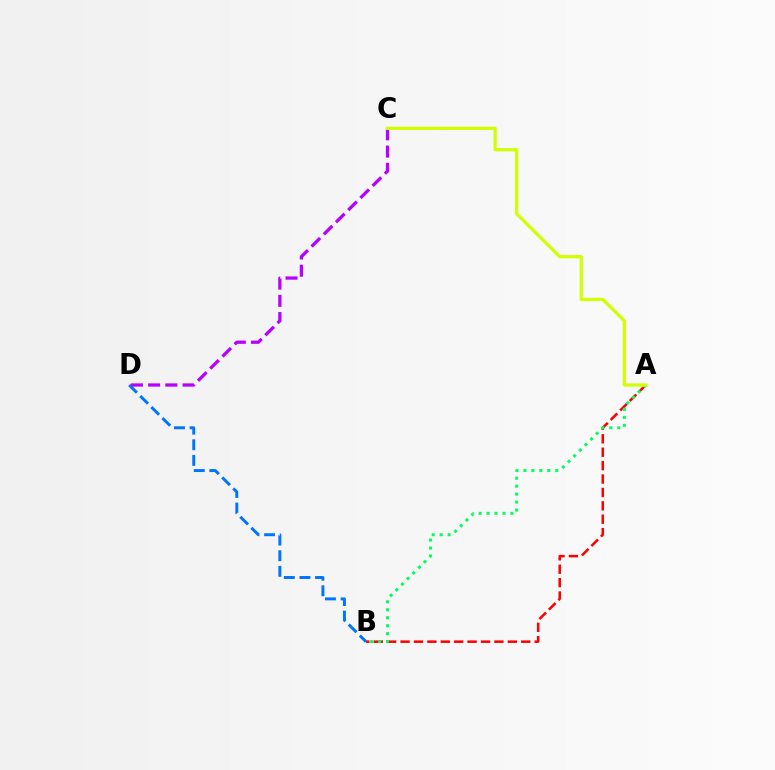{('A', 'B'): [{'color': '#ff0000', 'line_style': 'dashed', 'thickness': 1.82}, {'color': '#00ff5c', 'line_style': 'dotted', 'thickness': 2.16}], ('B', 'D'): [{'color': '#0074ff', 'line_style': 'dashed', 'thickness': 2.12}], ('C', 'D'): [{'color': '#b900ff', 'line_style': 'dashed', 'thickness': 2.34}], ('A', 'C'): [{'color': '#d1ff00', 'line_style': 'solid', 'thickness': 2.33}]}